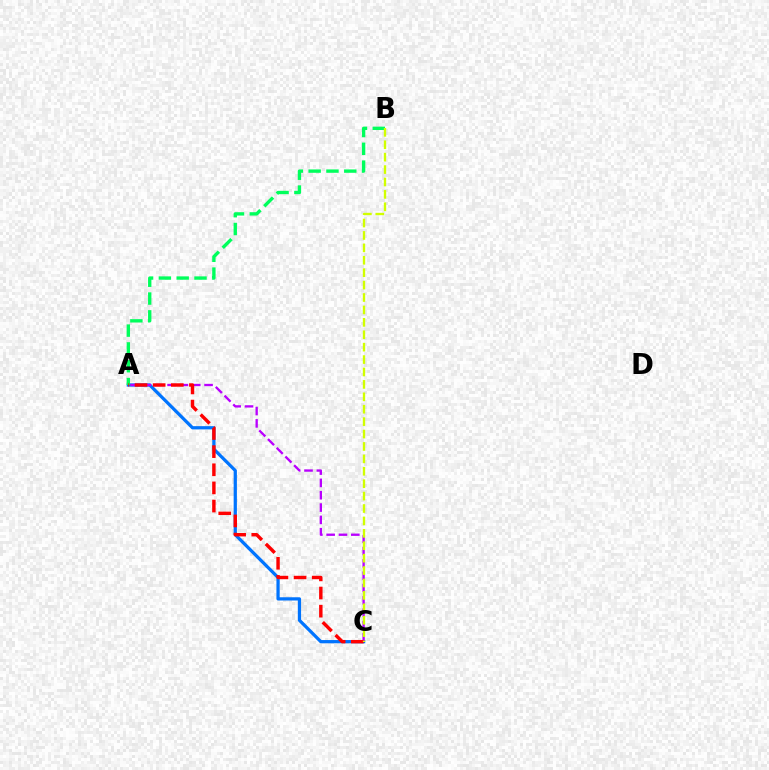{('A', 'C'): [{'color': '#0074ff', 'line_style': 'solid', 'thickness': 2.33}, {'color': '#b900ff', 'line_style': 'dashed', 'thickness': 1.67}, {'color': '#ff0000', 'line_style': 'dashed', 'thickness': 2.46}], ('A', 'B'): [{'color': '#00ff5c', 'line_style': 'dashed', 'thickness': 2.42}], ('B', 'C'): [{'color': '#d1ff00', 'line_style': 'dashed', 'thickness': 1.69}]}